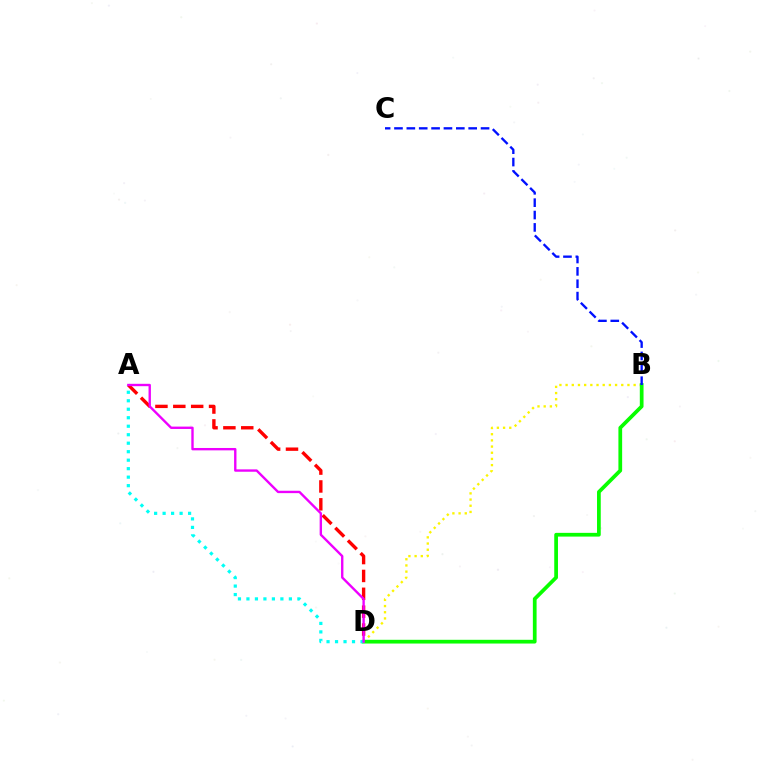{('A', 'D'): [{'color': '#ff0000', 'line_style': 'dashed', 'thickness': 2.43}, {'color': '#00fff6', 'line_style': 'dotted', 'thickness': 2.31}, {'color': '#ee00ff', 'line_style': 'solid', 'thickness': 1.71}], ('B', 'D'): [{'color': '#fcf500', 'line_style': 'dotted', 'thickness': 1.68}, {'color': '#08ff00', 'line_style': 'solid', 'thickness': 2.69}], ('B', 'C'): [{'color': '#0010ff', 'line_style': 'dashed', 'thickness': 1.68}]}